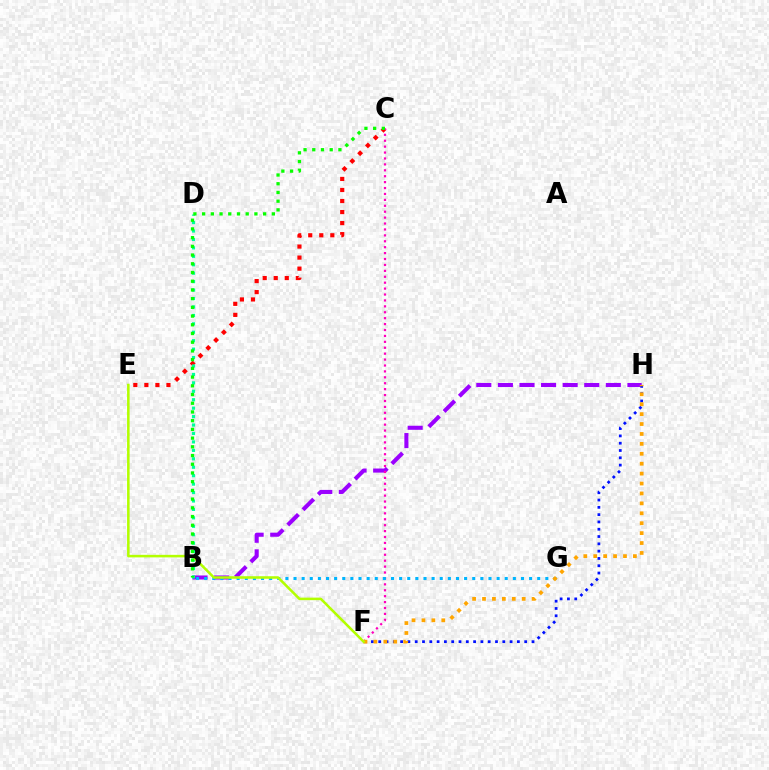{('B', 'H'): [{'color': '#9b00ff', 'line_style': 'dashed', 'thickness': 2.93}], ('F', 'H'): [{'color': '#0010ff', 'line_style': 'dotted', 'thickness': 1.98}, {'color': '#ffa500', 'line_style': 'dotted', 'thickness': 2.69}], ('C', 'E'): [{'color': '#ff0000', 'line_style': 'dotted', 'thickness': 3.0}], ('C', 'F'): [{'color': '#ff00bd', 'line_style': 'dotted', 'thickness': 1.61}], ('B', 'G'): [{'color': '#00b5ff', 'line_style': 'dotted', 'thickness': 2.21}], ('B', 'D'): [{'color': '#00ff9d', 'line_style': 'dotted', 'thickness': 2.29}], ('E', 'F'): [{'color': '#b3ff00', 'line_style': 'solid', 'thickness': 1.83}], ('B', 'C'): [{'color': '#08ff00', 'line_style': 'dotted', 'thickness': 2.37}]}